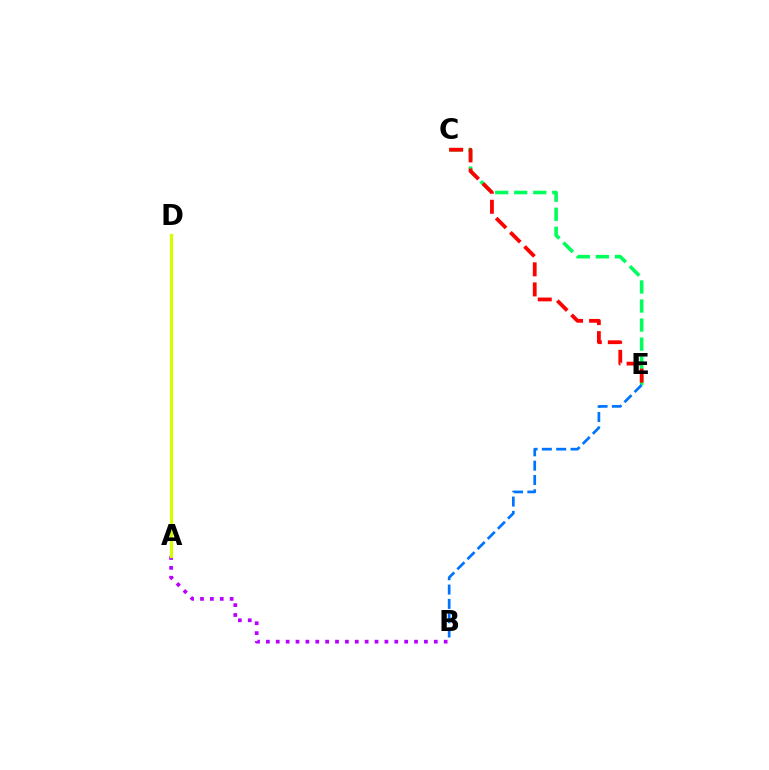{('C', 'E'): [{'color': '#00ff5c', 'line_style': 'dashed', 'thickness': 2.59}, {'color': '#ff0000', 'line_style': 'dashed', 'thickness': 2.73}], ('A', 'B'): [{'color': '#b900ff', 'line_style': 'dotted', 'thickness': 2.68}], ('A', 'D'): [{'color': '#d1ff00', 'line_style': 'solid', 'thickness': 2.31}], ('B', 'E'): [{'color': '#0074ff', 'line_style': 'dashed', 'thickness': 1.95}]}